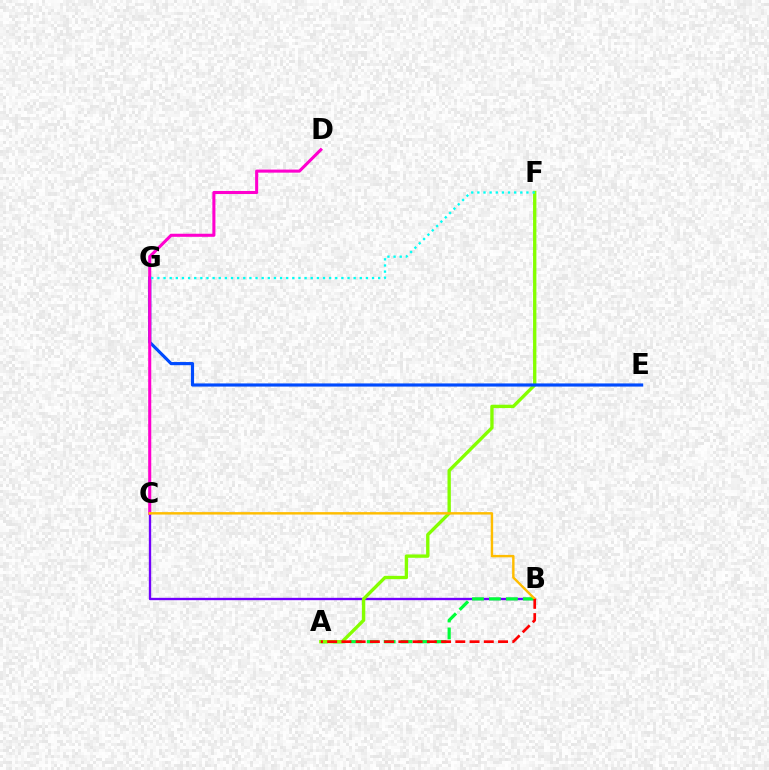{('B', 'C'): [{'color': '#7200ff', 'line_style': 'solid', 'thickness': 1.69}, {'color': '#ffbd00', 'line_style': 'solid', 'thickness': 1.75}], ('A', 'B'): [{'color': '#00ff39', 'line_style': 'dashed', 'thickness': 2.3}, {'color': '#ff0000', 'line_style': 'dashed', 'thickness': 1.93}], ('A', 'F'): [{'color': '#84ff00', 'line_style': 'solid', 'thickness': 2.4}], ('E', 'G'): [{'color': '#004bff', 'line_style': 'solid', 'thickness': 2.27}], ('C', 'D'): [{'color': '#ff00cf', 'line_style': 'solid', 'thickness': 2.21}], ('F', 'G'): [{'color': '#00fff6', 'line_style': 'dotted', 'thickness': 1.67}]}